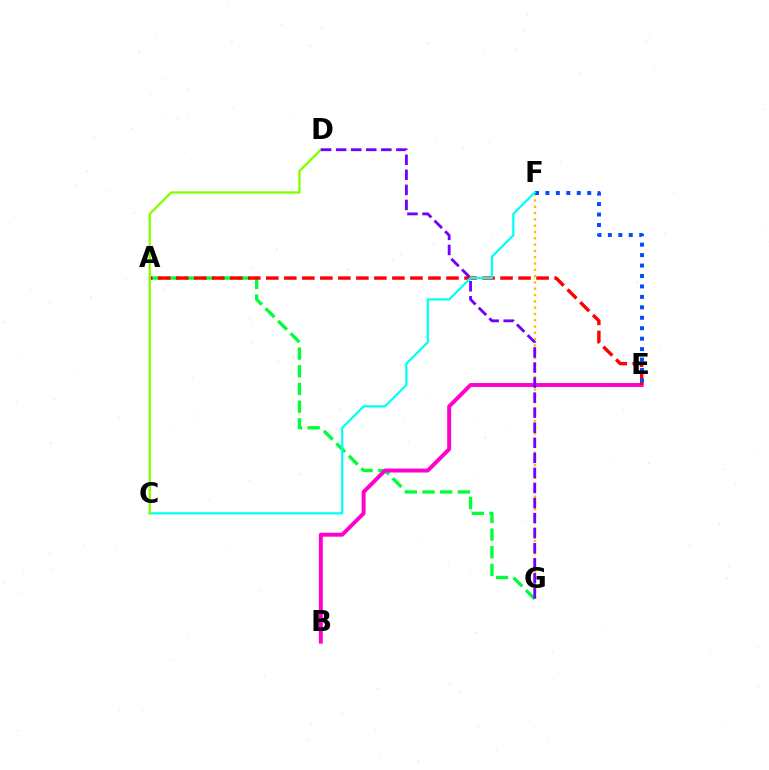{('A', 'G'): [{'color': '#00ff39', 'line_style': 'dashed', 'thickness': 2.4}], ('B', 'E'): [{'color': '#ff00cf', 'line_style': 'solid', 'thickness': 2.83}], ('F', 'G'): [{'color': '#ffbd00', 'line_style': 'dotted', 'thickness': 1.71}], ('A', 'E'): [{'color': '#ff0000', 'line_style': 'dashed', 'thickness': 2.45}], ('E', 'F'): [{'color': '#004bff', 'line_style': 'dotted', 'thickness': 2.84}], ('C', 'F'): [{'color': '#00fff6', 'line_style': 'solid', 'thickness': 1.58}], ('C', 'D'): [{'color': '#84ff00', 'line_style': 'solid', 'thickness': 1.69}], ('D', 'G'): [{'color': '#7200ff', 'line_style': 'dashed', 'thickness': 2.05}]}